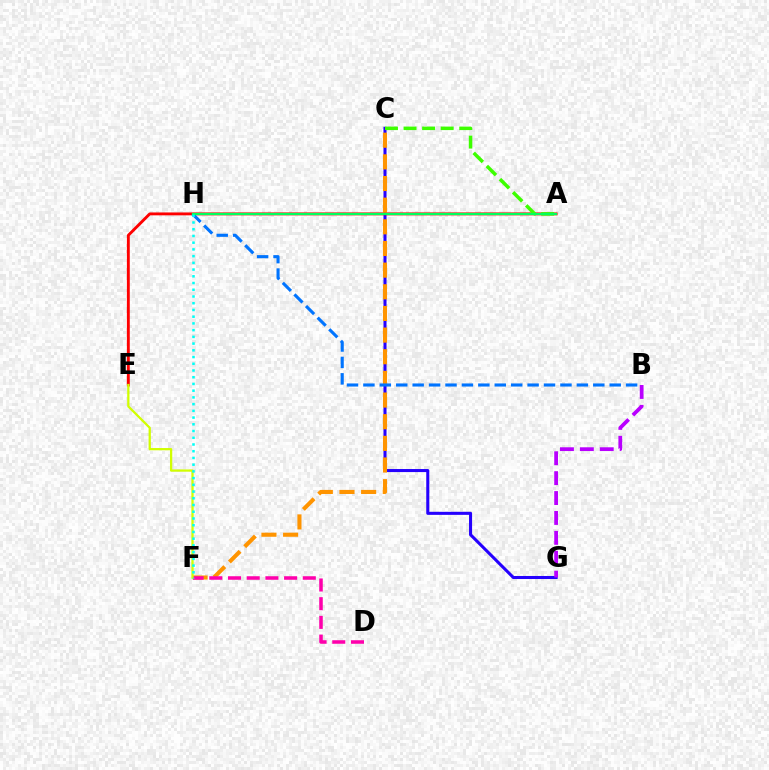{('C', 'G'): [{'color': '#2500ff', 'line_style': 'solid', 'thickness': 2.2}], ('A', 'E'): [{'color': '#ff0000', 'line_style': 'solid', 'thickness': 2.07}], ('C', 'F'): [{'color': '#ff9400', 'line_style': 'dashed', 'thickness': 2.94}], ('D', 'F'): [{'color': '#ff00ac', 'line_style': 'dashed', 'thickness': 2.54}], ('E', 'F'): [{'color': '#d1ff00', 'line_style': 'solid', 'thickness': 1.63}], ('B', 'G'): [{'color': '#b900ff', 'line_style': 'dashed', 'thickness': 2.7}], ('A', 'C'): [{'color': '#3dff00', 'line_style': 'dashed', 'thickness': 2.52}], ('B', 'H'): [{'color': '#0074ff', 'line_style': 'dashed', 'thickness': 2.23}], ('A', 'H'): [{'color': '#00ff5c', 'line_style': 'solid', 'thickness': 1.61}], ('F', 'H'): [{'color': '#00fff6', 'line_style': 'dotted', 'thickness': 1.83}]}